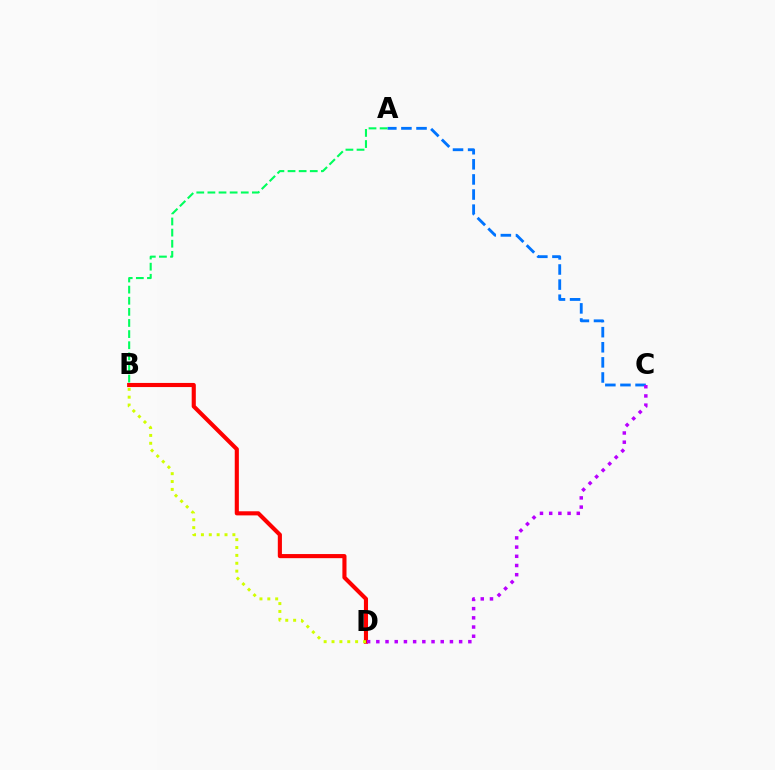{('A', 'C'): [{'color': '#0074ff', 'line_style': 'dashed', 'thickness': 2.05}], ('B', 'D'): [{'color': '#ff0000', 'line_style': 'solid', 'thickness': 2.97}, {'color': '#d1ff00', 'line_style': 'dotted', 'thickness': 2.14}], ('C', 'D'): [{'color': '#b900ff', 'line_style': 'dotted', 'thickness': 2.5}], ('A', 'B'): [{'color': '#00ff5c', 'line_style': 'dashed', 'thickness': 1.51}]}